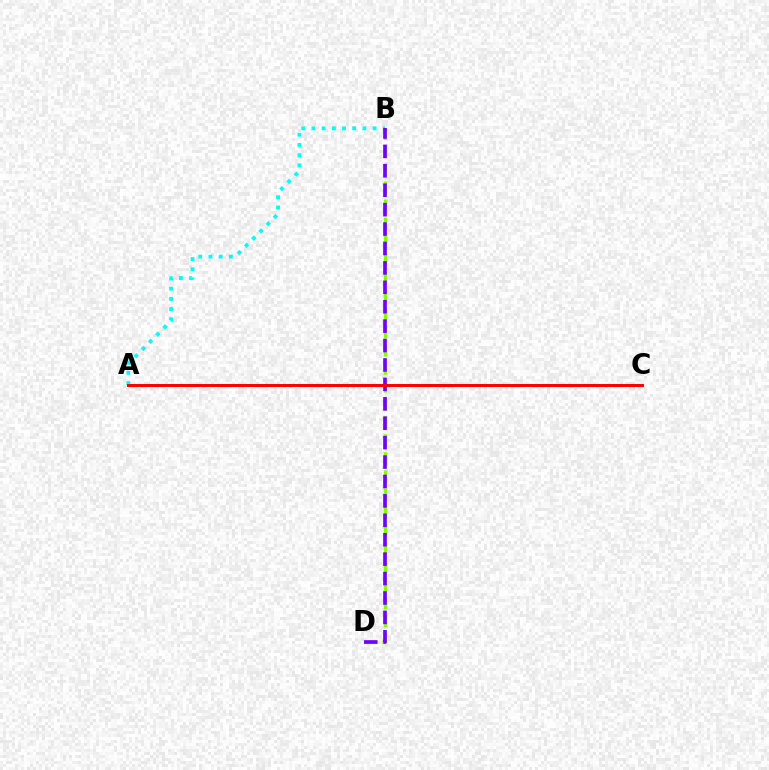{('A', 'B'): [{'color': '#00fff6', 'line_style': 'dotted', 'thickness': 2.77}], ('B', 'D'): [{'color': '#84ff00', 'line_style': 'dashed', 'thickness': 2.45}, {'color': '#7200ff', 'line_style': 'dashed', 'thickness': 2.64}], ('A', 'C'): [{'color': '#ff0000', 'line_style': 'solid', 'thickness': 2.14}]}